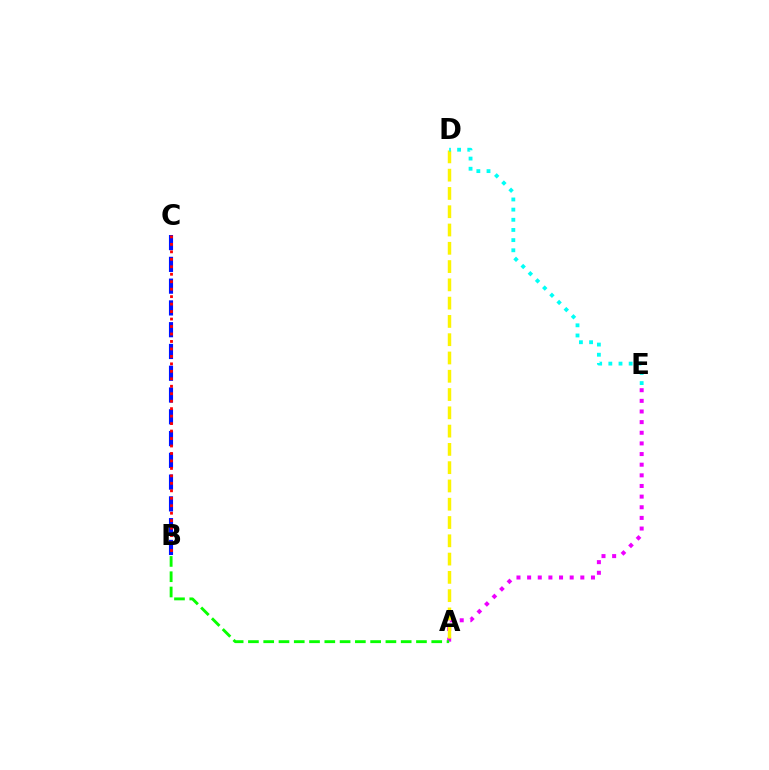{('A', 'E'): [{'color': '#ee00ff', 'line_style': 'dotted', 'thickness': 2.89}], ('A', 'B'): [{'color': '#08ff00', 'line_style': 'dashed', 'thickness': 2.08}], ('A', 'D'): [{'color': '#fcf500', 'line_style': 'dashed', 'thickness': 2.48}], ('B', 'C'): [{'color': '#0010ff', 'line_style': 'dashed', 'thickness': 2.96}, {'color': '#ff0000', 'line_style': 'dotted', 'thickness': 2.03}], ('D', 'E'): [{'color': '#00fff6', 'line_style': 'dotted', 'thickness': 2.76}]}